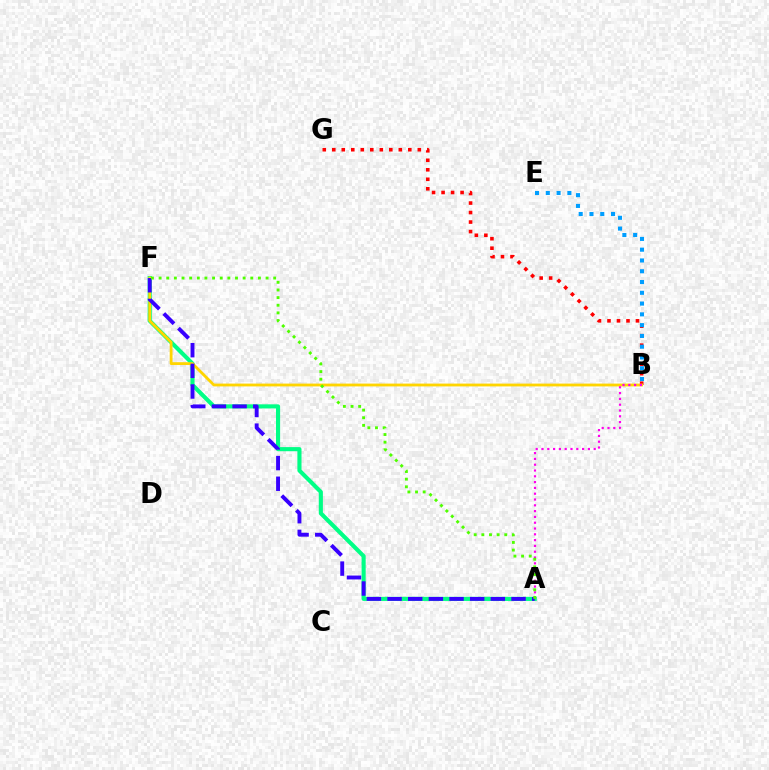{('B', 'G'): [{'color': '#ff0000', 'line_style': 'dotted', 'thickness': 2.58}], ('A', 'F'): [{'color': '#00ff86', 'line_style': 'solid', 'thickness': 2.96}, {'color': '#3700ff', 'line_style': 'dashed', 'thickness': 2.81}, {'color': '#4fff00', 'line_style': 'dotted', 'thickness': 2.08}], ('B', 'F'): [{'color': '#ffd500', 'line_style': 'solid', 'thickness': 2.03}], ('A', 'B'): [{'color': '#ff00ed', 'line_style': 'dotted', 'thickness': 1.58}], ('B', 'E'): [{'color': '#009eff', 'line_style': 'dotted', 'thickness': 2.93}]}